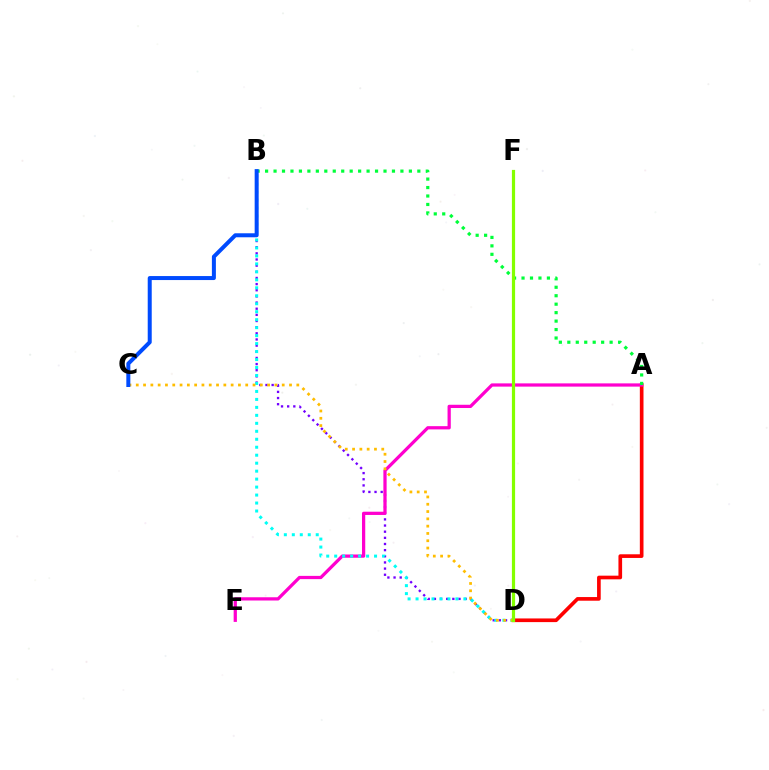{('A', 'D'): [{'color': '#ff0000', 'line_style': 'solid', 'thickness': 2.64}], ('B', 'D'): [{'color': '#7200ff', 'line_style': 'dotted', 'thickness': 1.67}, {'color': '#00fff6', 'line_style': 'dotted', 'thickness': 2.17}], ('A', 'E'): [{'color': '#ff00cf', 'line_style': 'solid', 'thickness': 2.34}], ('C', 'D'): [{'color': '#ffbd00', 'line_style': 'dotted', 'thickness': 1.98}], ('A', 'B'): [{'color': '#00ff39', 'line_style': 'dotted', 'thickness': 2.3}], ('B', 'C'): [{'color': '#004bff', 'line_style': 'solid', 'thickness': 2.88}], ('D', 'F'): [{'color': '#84ff00', 'line_style': 'solid', 'thickness': 2.3}]}